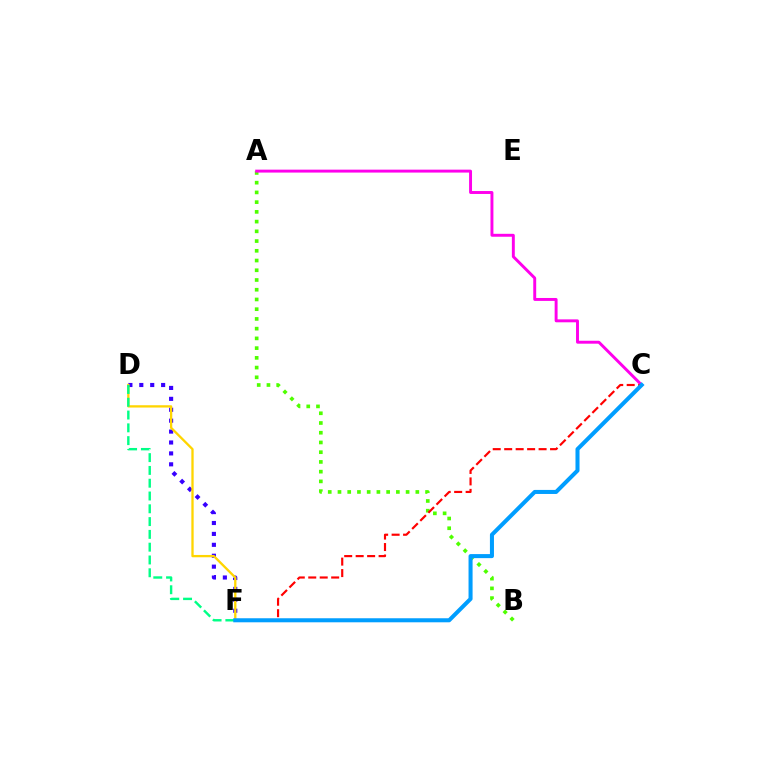{('A', 'B'): [{'color': '#4fff00', 'line_style': 'dotted', 'thickness': 2.64}], ('D', 'F'): [{'color': '#3700ff', 'line_style': 'dotted', 'thickness': 2.97}, {'color': '#ffd500', 'line_style': 'solid', 'thickness': 1.66}, {'color': '#00ff86', 'line_style': 'dashed', 'thickness': 1.74}], ('A', 'C'): [{'color': '#ff00ed', 'line_style': 'solid', 'thickness': 2.11}], ('C', 'F'): [{'color': '#ff0000', 'line_style': 'dashed', 'thickness': 1.56}, {'color': '#009eff', 'line_style': 'solid', 'thickness': 2.91}]}